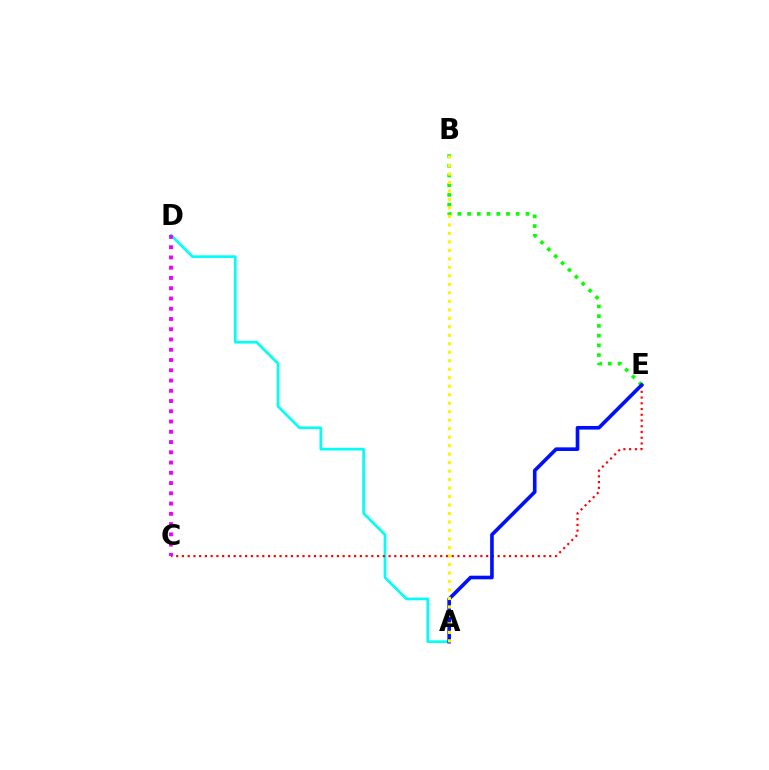{('A', 'D'): [{'color': '#00fff6', 'line_style': 'solid', 'thickness': 1.93}], ('B', 'E'): [{'color': '#08ff00', 'line_style': 'dotted', 'thickness': 2.64}], ('C', 'E'): [{'color': '#ff0000', 'line_style': 'dotted', 'thickness': 1.56}], ('A', 'E'): [{'color': '#0010ff', 'line_style': 'solid', 'thickness': 2.62}], ('C', 'D'): [{'color': '#ee00ff', 'line_style': 'dotted', 'thickness': 2.79}], ('A', 'B'): [{'color': '#fcf500', 'line_style': 'dotted', 'thickness': 2.31}]}